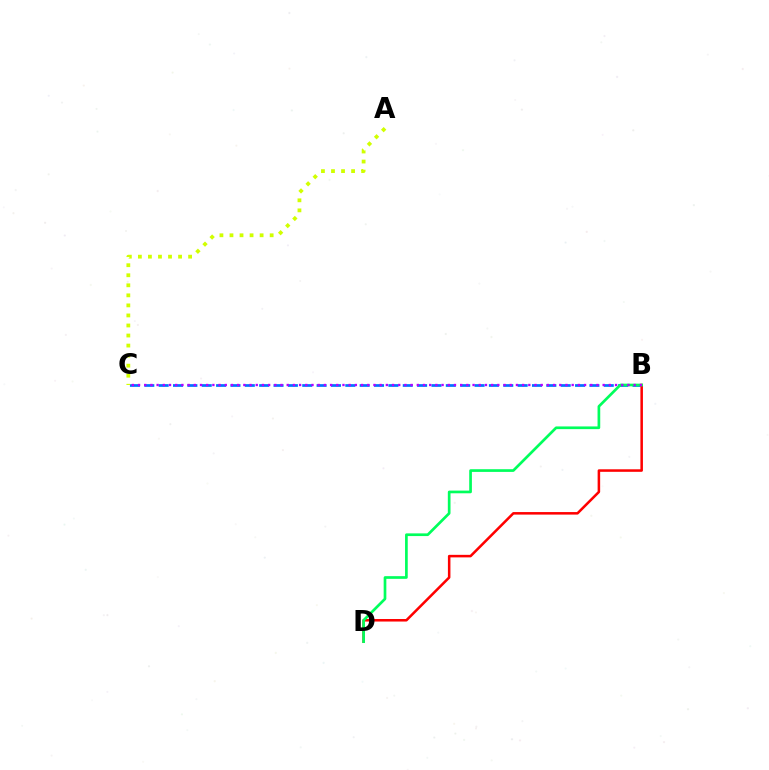{('B', 'C'): [{'color': '#0074ff', 'line_style': 'dashed', 'thickness': 1.95}, {'color': '#b900ff', 'line_style': 'dotted', 'thickness': 1.68}], ('B', 'D'): [{'color': '#ff0000', 'line_style': 'solid', 'thickness': 1.82}, {'color': '#00ff5c', 'line_style': 'solid', 'thickness': 1.94}], ('A', 'C'): [{'color': '#d1ff00', 'line_style': 'dotted', 'thickness': 2.73}]}